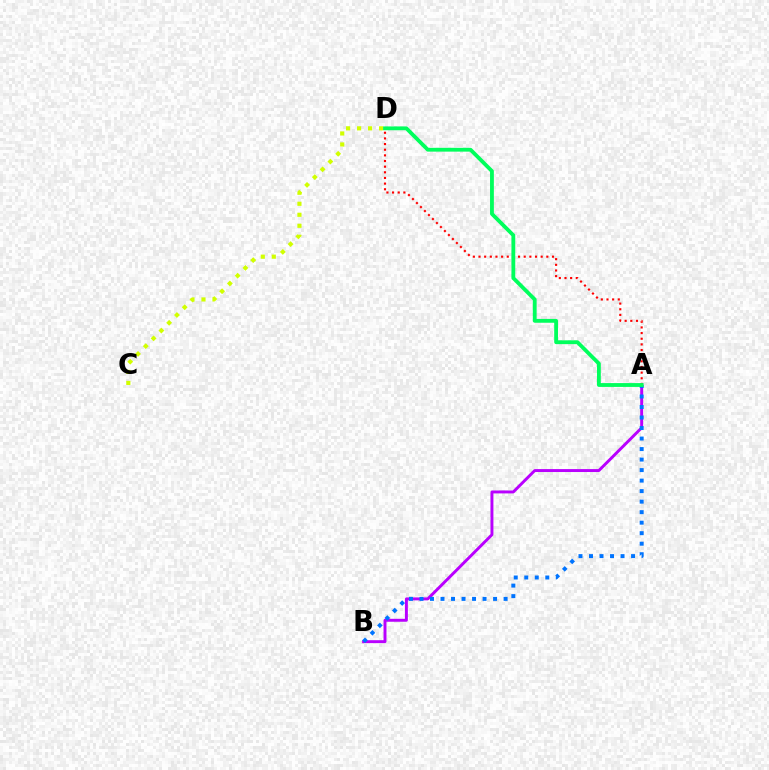{('C', 'D'): [{'color': '#d1ff00', 'line_style': 'dotted', 'thickness': 2.99}], ('A', 'B'): [{'color': '#b900ff', 'line_style': 'solid', 'thickness': 2.11}, {'color': '#0074ff', 'line_style': 'dotted', 'thickness': 2.86}], ('A', 'D'): [{'color': '#ff0000', 'line_style': 'dotted', 'thickness': 1.54}, {'color': '#00ff5c', 'line_style': 'solid', 'thickness': 2.75}]}